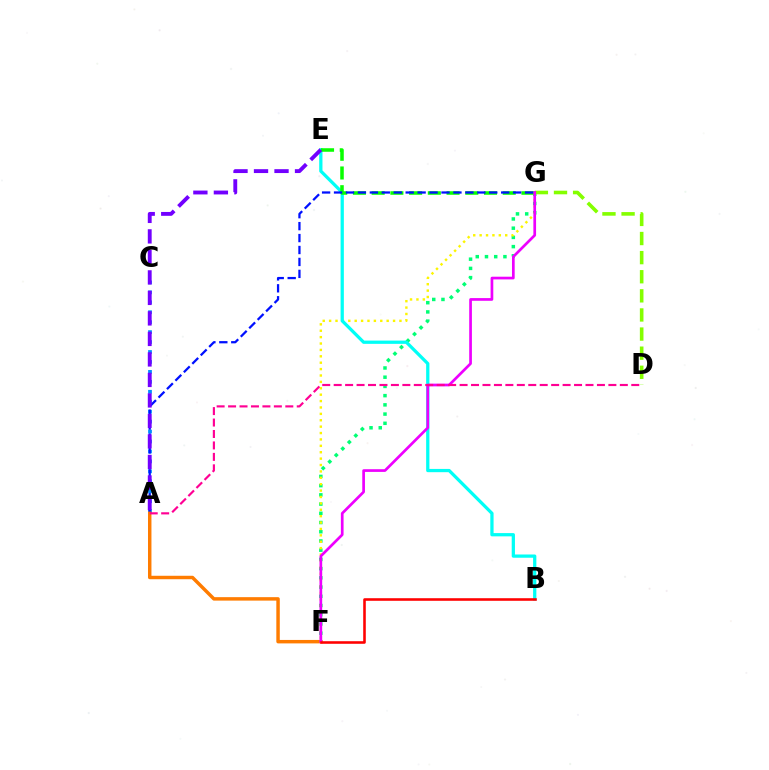{('F', 'G'): [{'color': '#00ff74', 'line_style': 'dotted', 'thickness': 2.51}, {'color': '#fcf500', 'line_style': 'dotted', 'thickness': 1.74}, {'color': '#ee00ff', 'line_style': 'solid', 'thickness': 1.94}], ('D', 'G'): [{'color': '#84ff00', 'line_style': 'dashed', 'thickness': 2.6}], ('A', 'C'): [{'color': '#008cff', 'line_style': 'dotted', 'thickness': 2.7}], ('B', 'E'): [{'color': '#00fff6', 'line_style': 'solid', 'thickness': 2.34}], ('E', 'G'): [{'color': '#08ff00', 'line_style': 'dashed', 'thickness': 2.54}], ('A', 'G'): [{'color': '#0010ff', 'line_style': 'dashed', 'thickness': 1.62}], ('A', 'F'): [{'color': '#ff7c00', 'line_style': 'solid', 'thickness': 2.49}], ('A', 'E'): [{'color': '#7200ff', 'line_style': 'dashed', 'thickness': 2.79}], ('A', 'D'): [{'color': '#ff0094', 'line_style': 'dashed', 'thickness': 1.55}], ('B', 'F'): [{'color': '#ff0000', 'line_style': 'solid', 'thickness': 1.85}]}